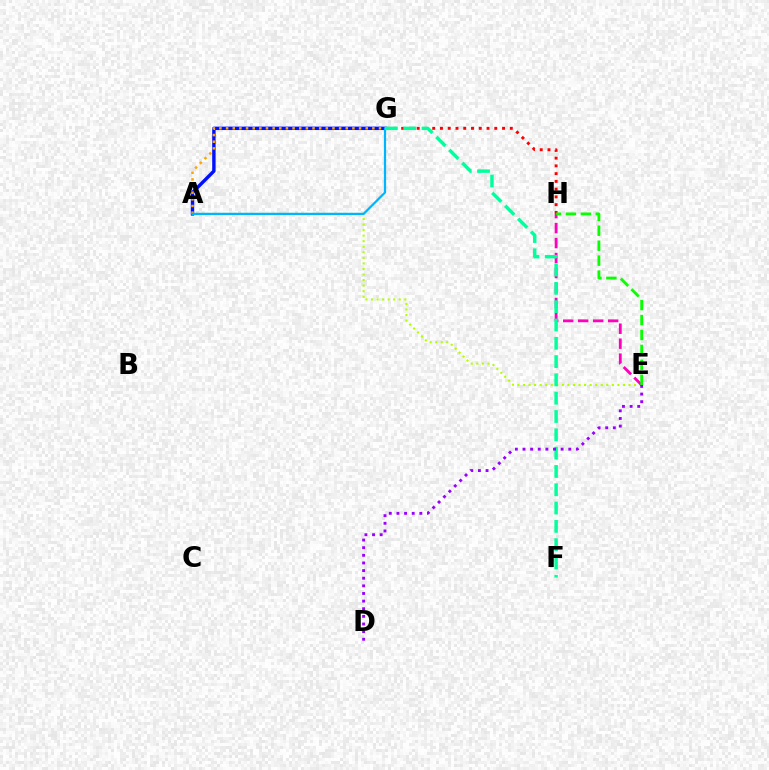{('G', 'H'): [{'color': '#ff0000', 'line_style': 'dotted', 'thickness': 2.11}], ('A', 'G'): [{'color': '#0010ff', 'line_style': 'solid', 'thickness': 2.45}, {'color': '#ffa500', 'line_style': 'dotted', 'thickness': 1.81}, {'color': '#00b5ff', 'line_style': 'solid', 'thickness': 1.61}], ('A', 'E'): [{'color': '#b3ff00', 'line_style': 'dotted', 'thickness': 1.51}], ('E', 'H'): [{'color': '#ff00bd', 'line_style': 'dashed', 'thickness': 2.04}, {'color': '#08ff00', 'line_style': 'dashed', 'thickness': 2.03}], ('F', 'G'): [{'color': '#00ff9d', 'line_style': 'dashed', 'thickness': 2.49}], ('D', 'E'): [{'color': '#9b00ff', 'line_style': 'dotted', 'thickness': 2.07}]}